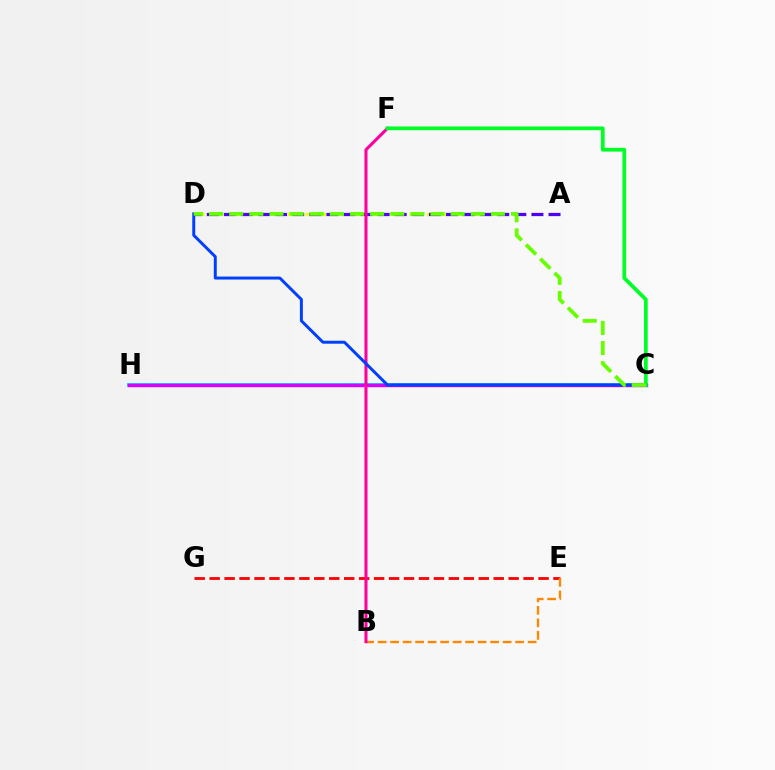{('E', 'G'): [{'color': '#ff0000', 'line_style': 'dashed', 'thickness': 2.03}], ('B', 'E'): [{'color': '#ff8800', 'line_style': 'dashed', 'thickness': 1.7}], ('A', 'D'): [{'color': '#eeff00', 'line_style': 'dotted', 'thickness': 2.36}, {'color': '#4f00ff', 'line_style': 'dashed', 'thickness': 2.32}], ('C', 'H'): [{'color': '#00ffaf', 'line_style': 'dotted', 'thickness': 1.67}, {'color': '#00c7ff', 'line_style': 'solid', 'thickness': 2.71}, {'color': '#d600ff', 'line_style': 'solid', 'thickness': 2.44}], ('B', 'F'): [{'color': '#ff00a0', 'line_style': 'solid', 'thickness': 2.21}], ('C', 'D'): [{'color': '#003fff', 'line_style': 'solid', 'thickness': 2.13}, {'color': '#66ff00', 'line_style': 'dashed', 'thickness': 2.74}], ('C', 'F'): [{'color': '#00ff27', 'line_style': 'solid', 'thickness': 2.7}]}